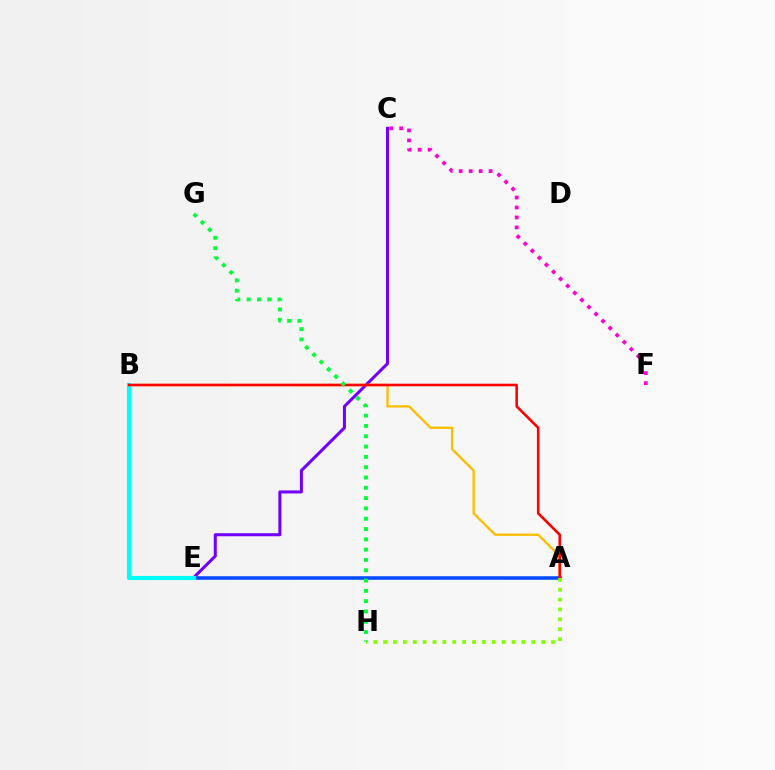{('C', 'E'): [{'color': '#7200ff', 'line_style': 'solid', 'thickness': 2.19}], ('A', 'B'): [{'color': '#ffbd00', 'line_style': 'solid', 'thickness': 1.68}, {'color': '#ff0000', 'line_style': 'solid', 'thickness': 1.86}], ('A', 'E'): [{'color': '#004bff', 'line_style': 'solid', 'thickness': 2.55}], ('B', 'E'): [{'color': '#00fff6', 'line_style': 'solid', 'thickness': 2.96}], ('C', 'F'): [{'color': '#ff00cf', 'line_style': 'dotted', 'thickness': 2.71}], ('A', 'H'): [{'color': '#84ff00', 'line_style': 'dotted', 'thickness': 2.68}], ('G', 'H'): [{'color': '#00ff39', 'line_style': 'dotted', 'thickness': 2.8}]}